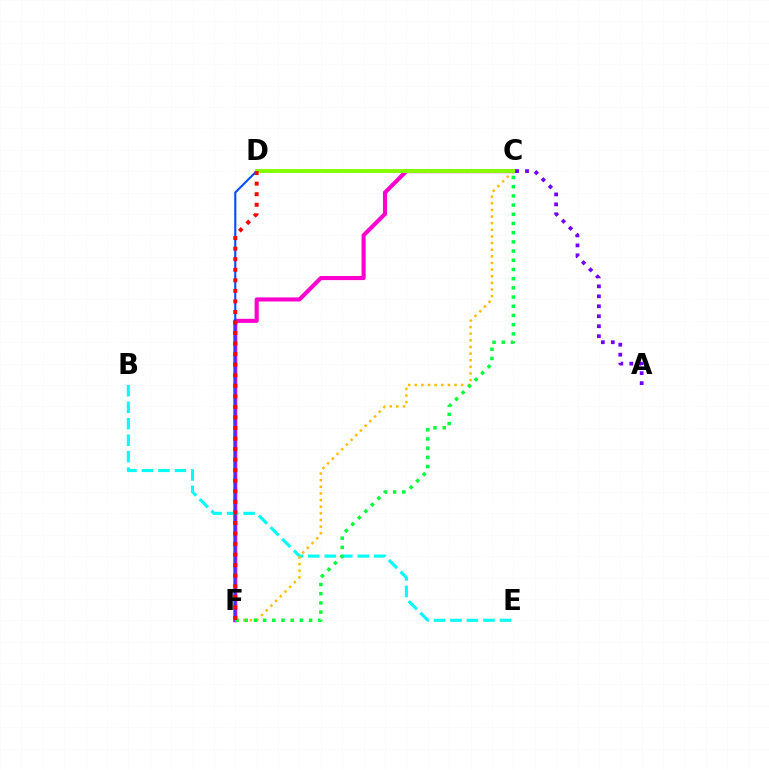{('C', 'F'): [{'color': '#ff00cf', 'line_style': 'solid', 'thickness': 2.94}, {'color': '#ffbd00', 'line_style': 'dotted', 'thickness': 1.8}, {'color': '#00ff39', 'line_style': 'dotted', 'thickness': 2.5}], ('A', 'C'): [{'color': '#7200ff', 'line_style': 'dotted', 'thickness': 2.71}], ('B', 'E'): [{'color': '#00fff6', 'line_style': 'dashed', 'thickness': 2.24}], ('D', 'F'): [{'color': '#004bff', 'line_style': 'solid', 'thickness': 1.5}, {'color': '#ff0000', 'line_style': 'dotted', 'thickness': 2.87}], ('C', 'D'): [{'color': '#84ff00', 'line_style': 'solid', 'thickness': 2.8}]}